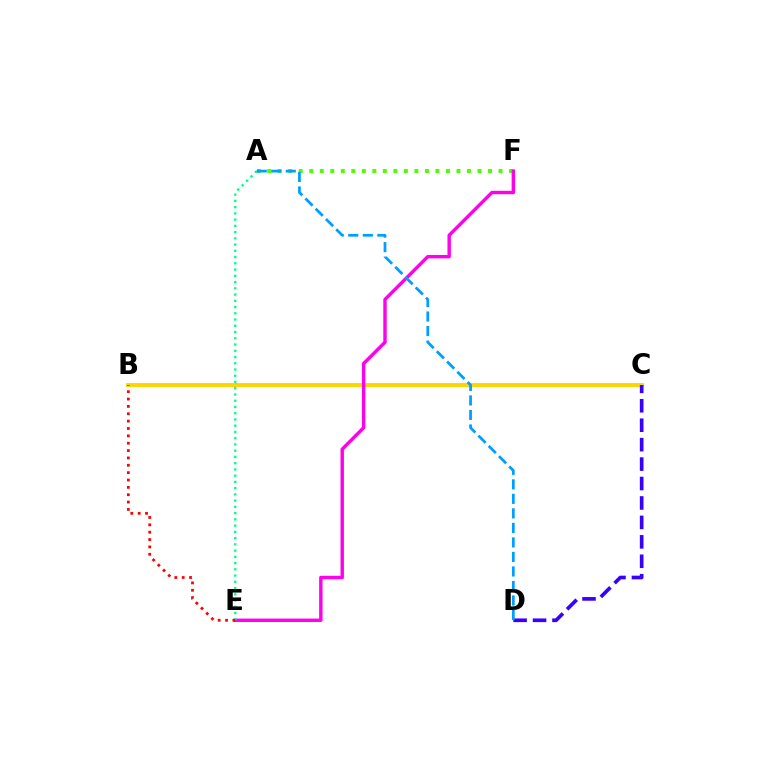{('B', 'C'): [{'color': '#ffd500', 'line_style': 'solid', 'thickness': 2.82}], ('A', 'F'): [{'color': '#4fff00', 'line_style': 'dotted', 'thickness': 2.86}], ('E', 'F'): [{'color': '#ff00ed', 'line_style': 'solid', 'thickness': 2.46}], ('A', 'E'): [{'color': '#00ff86', 'line_style': 'dotted', 'thickness': 1.7}], ('C', 'D'): [{'color': '#3700ff', 'line_style': 'dashed', 'thickness': 2.64}], ('A', 'D'): [{'color': '#009eff', 'line_style': 'dashed', 'thickness': 1.97}], ('B', 'E'): [{'color': '#ff0000', 'line_style': 'dotted', 'thickness': 2.0}]}